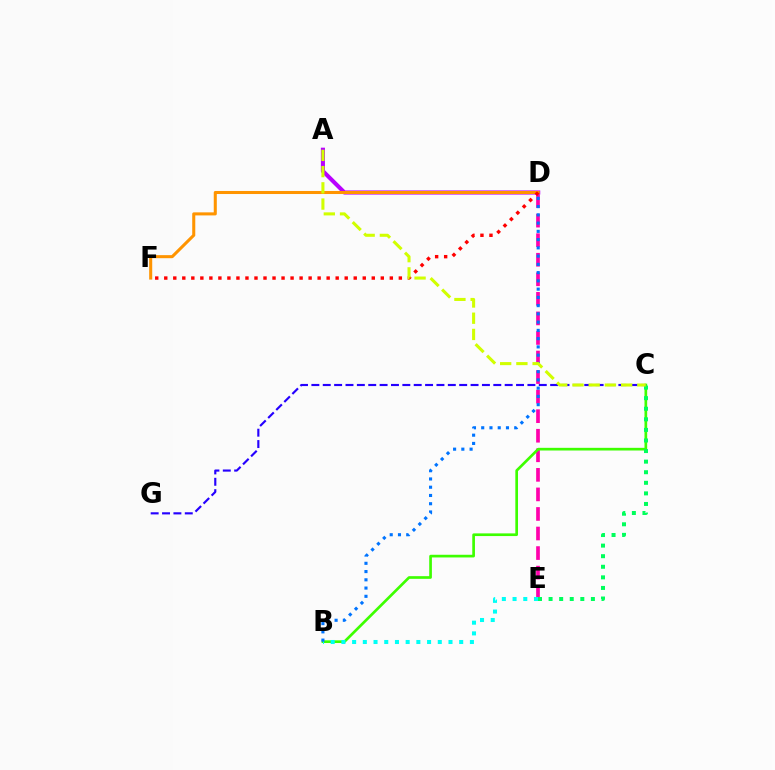{('D', 'E'): [{'color': '#ff00ac', 'line_style': 'dashed', 'thickness': 2.66}], ('B', 'C'): [{'color': '#3dff00', 'line_style': 'solid', 'thickness': 1.93}], ('A', 'D'): [{'color': '#b900ff', 'line_style': 'solid', 'thickness': 2.95}], ('B', 'E'): [{'color': '#00fff6', 'line_style': 'dotted', 'thickness': 2.91}], ('D', 'F'): [{'color': '#ff9400', 'line_style': 'solid', 'thickness': 2.2}, {'color': '#ff0000', 'line_style': 'dotted', 'thickness': 2.45}], ('C', 'E'): [{'color': '#00ff5c', 'line_style': 'dotted', 'thickness': 2.87}], ('C', 'G'): [{'color': '#2500ff', 'line_style': 'dashed', 'thickness': 1.54}], ('B', 'D'): [{'color': '#0074ff', 'line_style': 'dotted', 'thickness': 2.24}], ('A', 'C'): [{'color': '#d1ff00', 'line_style': 'dashed', 'thickness': 2.2}]}